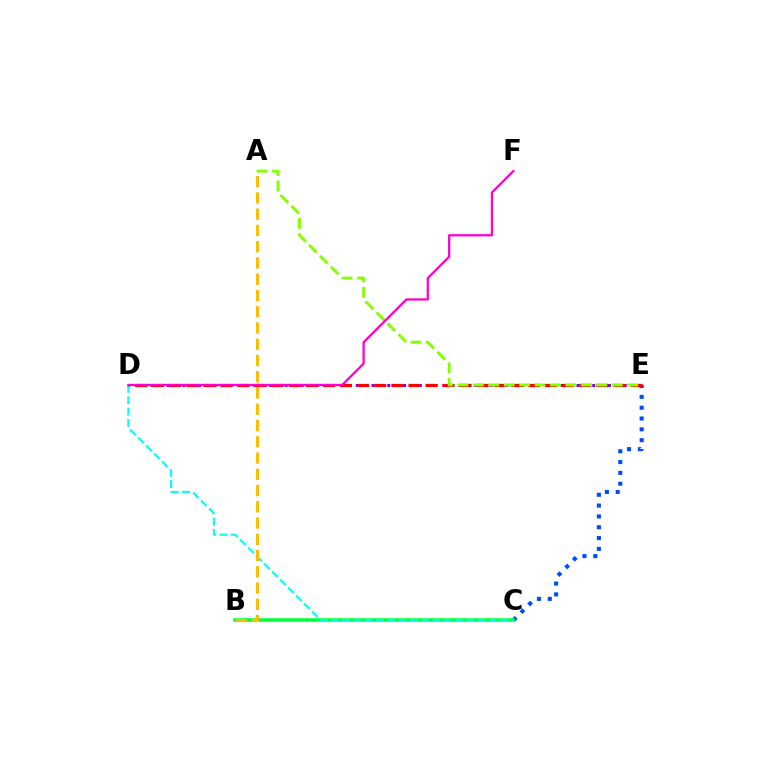{('C', 'E'): [{'color': '#004bff', 'line_style': 'dotted', 'thickness': 2.94}], ('D', 'E'): [{'color': '#7200ff', 'line_style': 'dotted', 'thickness': 2.14}, {'color': '#ff0000', 'line_style': 'dashed', 'thickness': 2.32}], ('B', 'C'): [{'color': '#00ff39', 'line_style': 'solid', 'thickness': 2.55}], ('A', 'E'): [{'color': '#84ff00', 'line_style': 'dashed', 'thickness': 2.1}], ('C', 'D'): [{'color': '#00fff6', 'line_style': 'dashed', 'thickness': 1.53}], ('A', 'B'): [{'color': '#ffbd00', 'line_style': 'dashed', 'thickness': 2.21}], ('D', 'F'): [{'color': '#ff00cf', 'line_style': 'solid', 'thickness': 1.63}]}